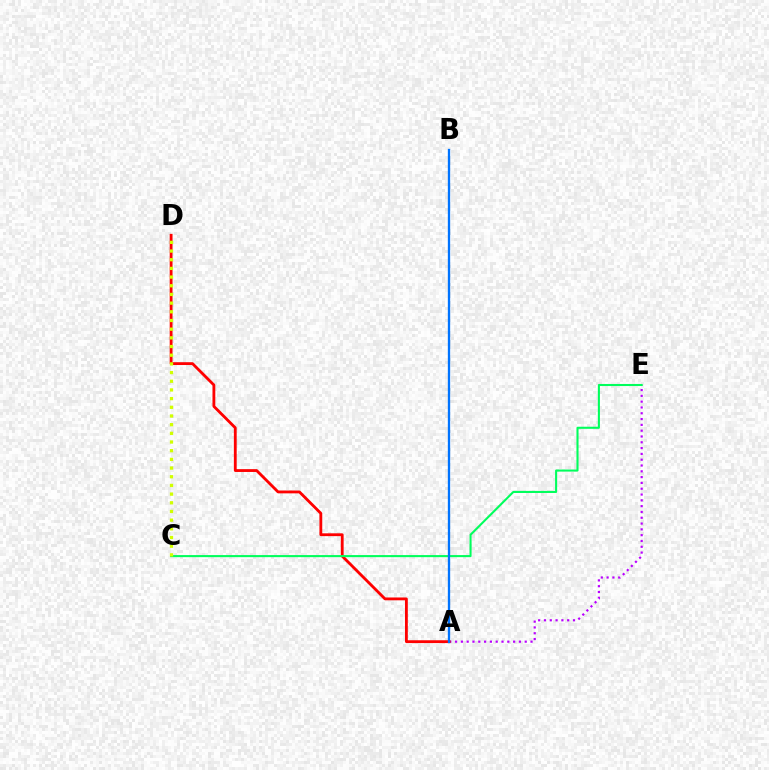{('A', 'E'): [{'color': '#b900ff', 'line_style': 'dotted', 'thickness': 1.58}], ('A', 'D'): [{'color': '#ff0000', 'line_style': 'solid', 'thickness': 2.03}], ('C', 'E'): [{'color': '#00ff5c', 'line_style': 'solid', 'thickness': 1.5}], ('C', 'D'): [{'color': '#d1ff00', 'line_style': 'dotted', 'thickness': 2.36}], ('A', 'B'): [{'color': '#0074ff', 'line_style': 'solid', 'thickness': 1.68}]}